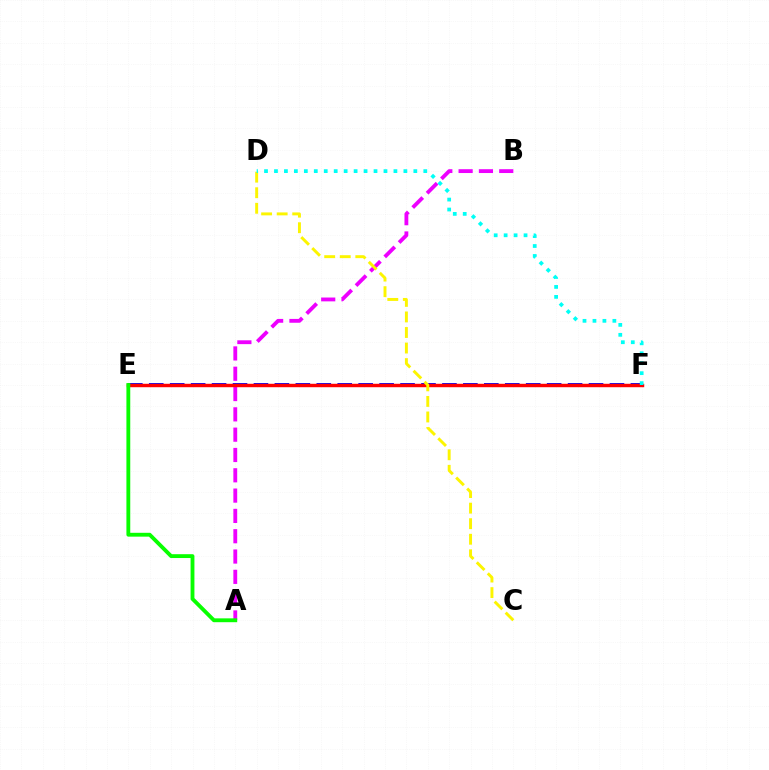{('A', 'B'): [{'color': '#ee00ff', 'line_style': 'dashed', 'thickness': 2.76}], ('E', 'F'): [{'color': '#0010ff', 'line_style': 'dashed', 'thickness': 2.84}, {'color': '#ff0000', 'line_style': 'solid', 'thickness': 2.47}], ('C', 'D'): [{'color': '#fcf500', 'line_style': 'dashed', 'thickness': 2.11}], ('A', 'E'): [{'color': '#08ff00', 'line_style': 'solid', 'thickness': 2.77}], ('D', 'F'): [{'color': '#00fff6', 'line_style': 'dotted', 'thickness': 2.7}]}